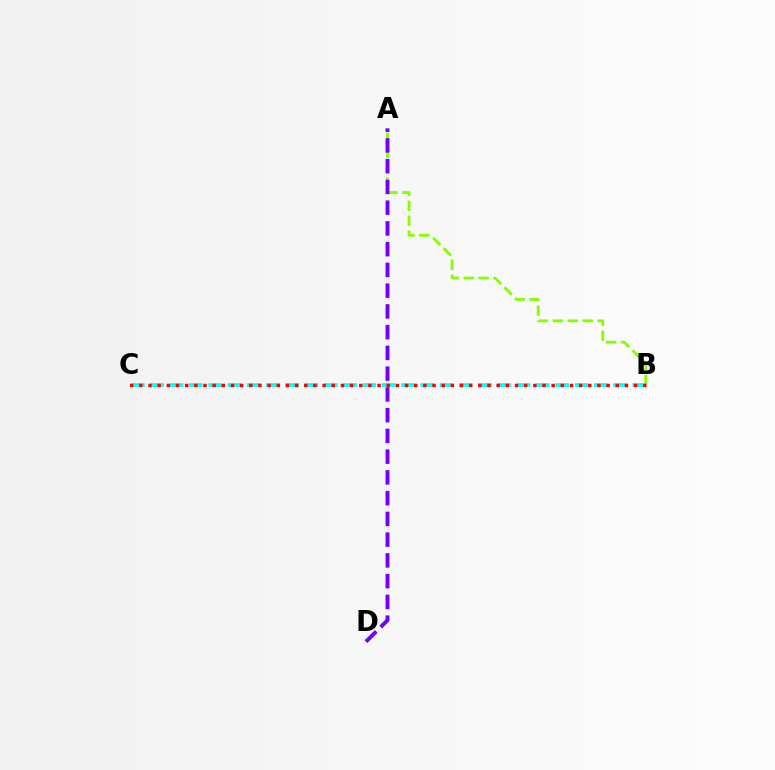{('B', 'C'): [{'color': '#00fff6', 'line_style': 'dashed', 'thickness': 2.62}, {'color': '#ff0000', 'line_style': 'dotted', 'thickness': 2.49}], ('A', 'B'): [{'color': '#84ff00', 'line_style': 'dashed', 'thickness': 2.03}], ('A', 'D'): [{'color': '#7200ff', 'line_style': 'dashed', 'thickness': 2.82}]}